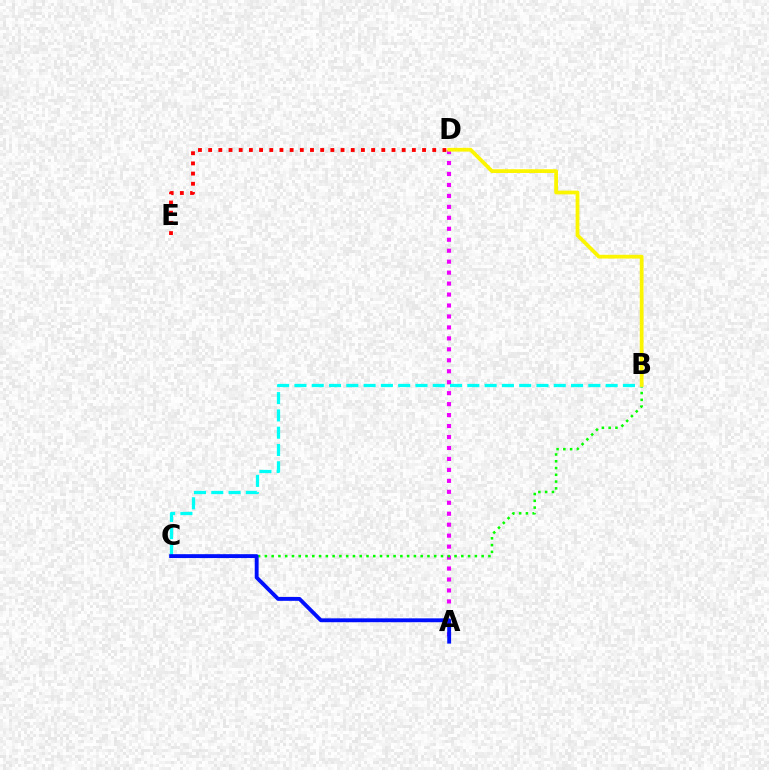{('A', 'D'): [{'color': '#ee00ff', 'line_style': 'dotted', 'thickness': 2.98}], ('B', 'C'): [{'color': '#08ff00', 'line_style': 'dotted', 'thickness': 1.84}, {'color': '#00fff6', 'line_style': 'dashed', 'thickness': 2.35}], ('A', 'C'): [{'color': '#0010ff', 'line_style': 'solid', 'thickness': 2.78}], ('B', 'D'): [{'color': '#fcf500', 'line_style': 'solid', 'thickness': 2.71}], ('D', 'E'): [{'color': '#ff0000', 'line_style': 'dotted', 'thickness': 2.77}]}